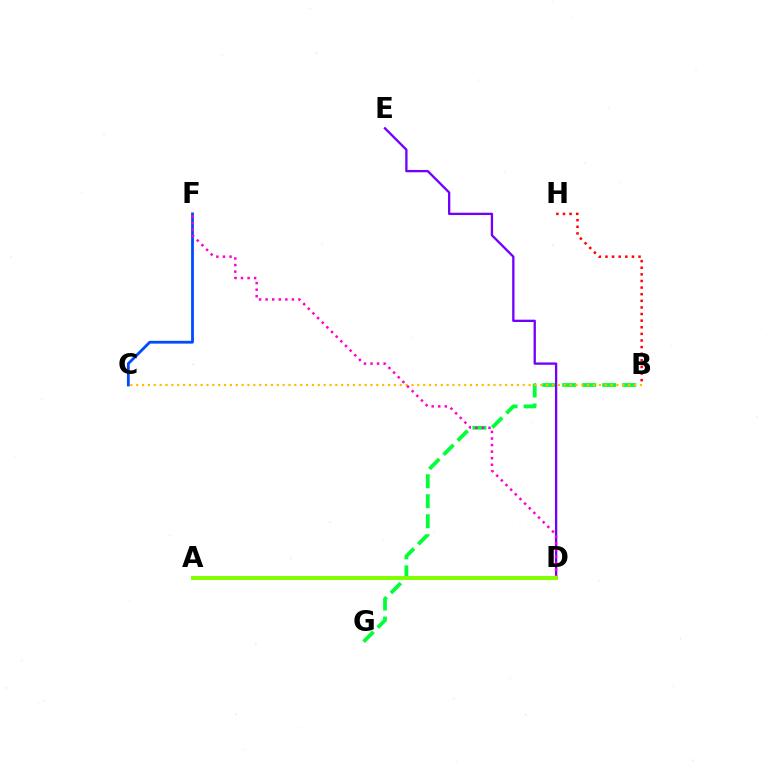{('B', 'G'): [{'color': '#00ff39', 'line_style': 'dashed', 'thickness': 2.72}], ('B', 'H'): [{'color': '#ff0000', 'line_style': 'dotted', 'thickness': 1.8}], ('C', 'F'): [{'color': '#004bff', 'line_style': 'solid', 'thickness': 2.02}], ('A', 'D'): [{'color': '#00fff6', 'line_style': 'dashed', 'thickness': 1.69}, {'color': '#84ff00', 'line_style': 'solid', 'thickness': 2.85}], ('D', 'E'): [{'color': '#7200ff', 'line_style': 'solid', 'thickness': 1.67}], ('B', 'C'): [{'color': '#ffbd00', 'line_style': 'dotted', 'thickness': 1.59}], ('D', 'F'): [{'color': '#ff00cf', 'line_style': 'dotted', 'thickness': 1.79}]}